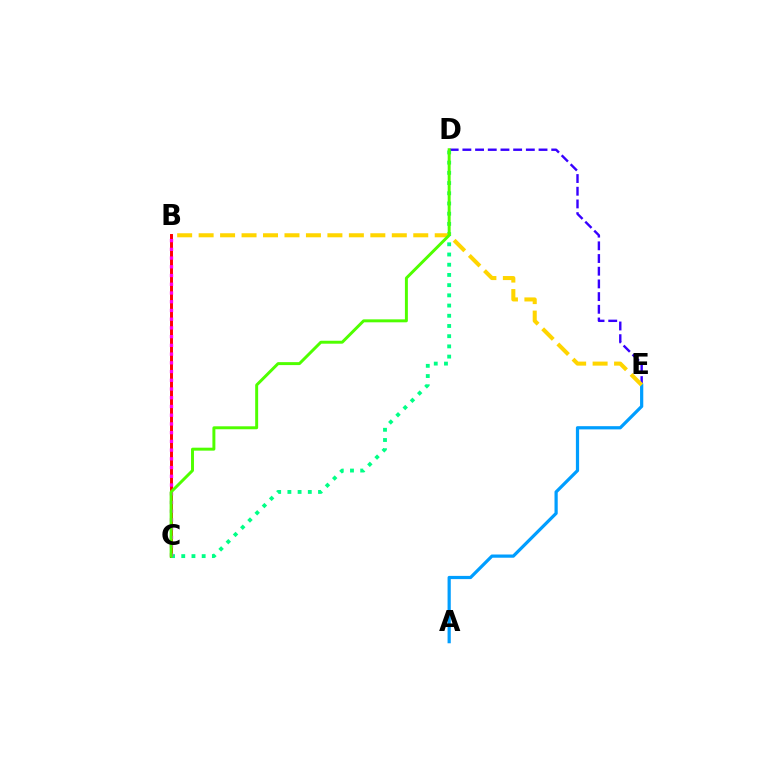{('D', 'E'): [{'color': '#3700ff', 'line_style': 'dashed', 'thickness': 1.72}], ('B', 'C'): [{'color': '#ff0000', 'line_style': 'solid', 'thickness': 2.12}, {'color': '#ff00ed', 'line_style': 'dotted', 'thickness': 2.37}], ('C', 'D'): [{'color': '#00ff86', 'line_style': 'dotted', 'thickness': 2.77}, {'color': '#4fff00', 'line_style': 'solid', 'thickness': 2.13}], ('A', 'E'): [{'color': '#009eff', 'line_style': 'solid', 'thickness': 2.32}], ('B', 'E'): [{'color': '#ffd500', 'line_style': 'dashed', 'thickness': 2.92}]}